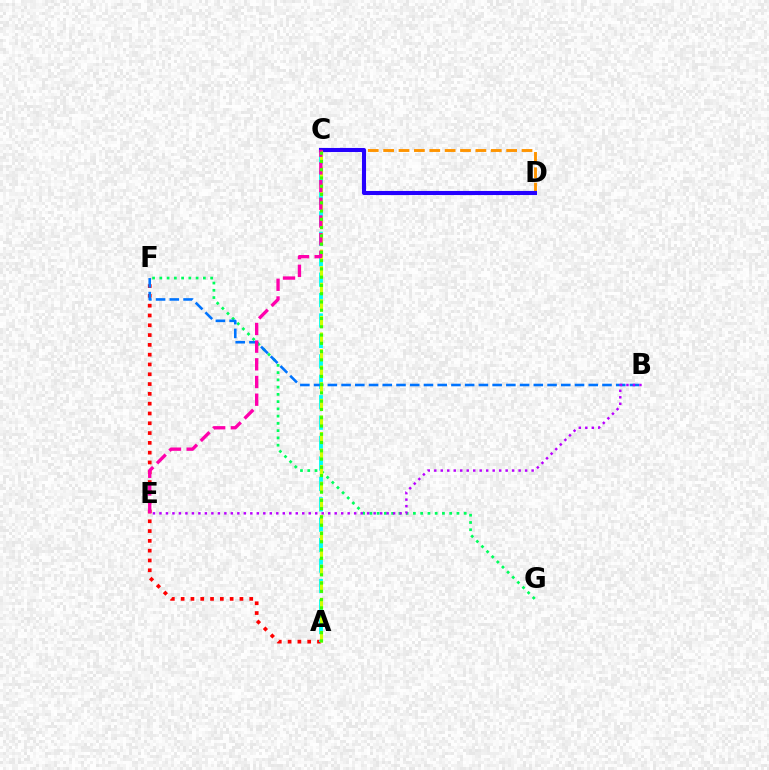{('A', 'F'): [{'color': '#ff0000', 'line_style': 'dotted', 'thickness': 2.66}], ('A', 'C'): [{'color': '#00fff6', 'line_style': 'dashed', 'thickness': 2.77}, {'color': '#d1ff00', 'line_style': 'dashed', 'thickness': 2.25}, {'color': '#3dff00', 'line_style': 'dotted', 'thickness': 2.25}], ('C', 'D'): [{'color': '#ff9400', 'line_style': 'dashed', 'thickness': 2.09}, {'color': '#2500ff', 'line_style': 'solid', 'thickness': 2.95}], ('F', 'G'): [{'color': '#00ff5c', 'line_style': 'dotted', 'thickness': 1.97}], ('B', 'F'): [{'color': '#0074ff', 'line_style': 'dashed', 'thickness': 1.87}], ('B', 'E'): [{'color': '#b900ff', 'line_style': 'dotted', 'thickness': 1.76}], ('C', 'E'): [{'color': '#ff00ac', 'line_style': 'dashed', 'thickness': 2.4}]}